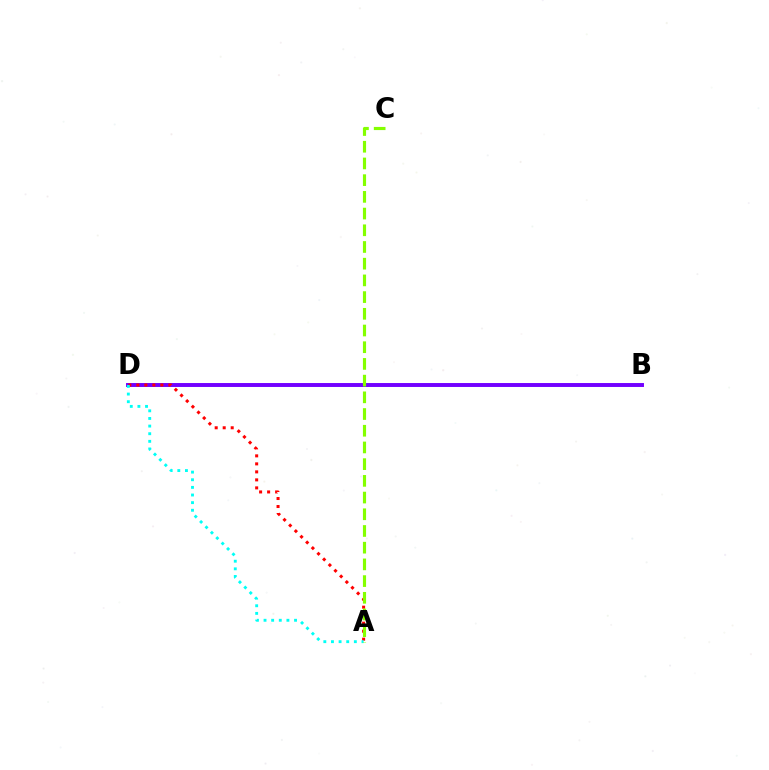{('B', 'D'): [{'color': '#7200ff', 'line_style': 'solid', 'thickness': 2.83}], ('A', 'D'): [{'color': '#ff0000', 'line_style': 'dotted', 'thickness': 2.17}, {'color': '#00fff6', 'line_style': 'dotted', 'thickness': 2.07}], ('A', 'C'): [{'color': '#84ff00', 'line_style': 'dashed', 'thickness': 2.27}]}